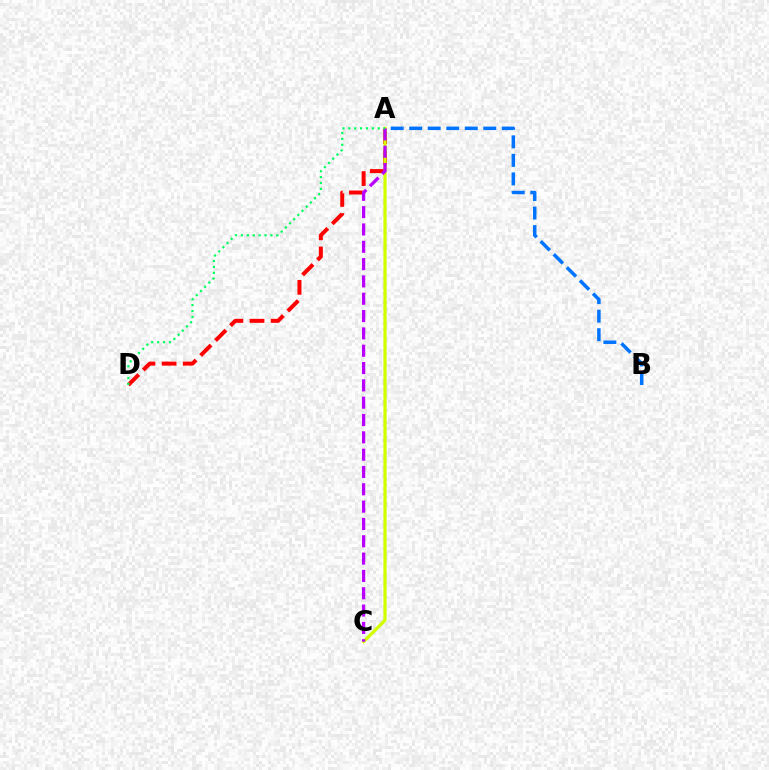{('A', 'B'): [{'color': '#0074ff', 'line_style': 'dashed', 'thickness': 2.52}], ('A', 'D'): [{'color': '#ff0000', 'line_style': 'dashed', 'thickness': 2.87}, {'color': '#00ff5c', 'line_style': 'dotted', 'thickness': 1.6}], ('A', 'C'): [{'color': '#d1ff00', 'line_style': 'solid', 'thickness': 2.3}, {'color': '#b900ff', 'line_style': 'dashed', 'thickness': 2.35}]}